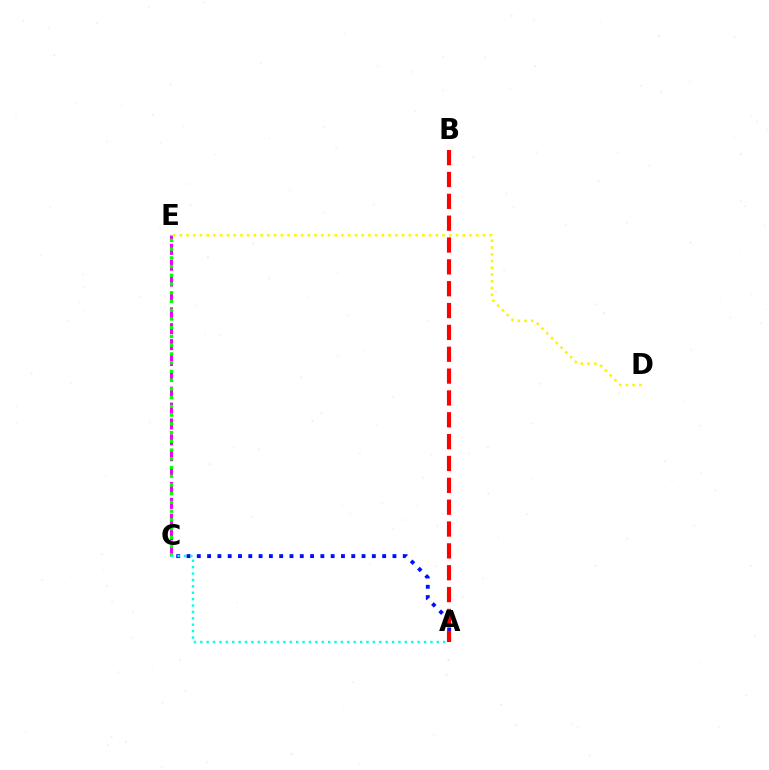{('A', 'C'): [{'color': '#0010ff', 'line_style': 'dotted', 'thickness': 2.8}, {'color': '#00fff6', 'line_style': 'dotted', 'thickness': 1.74}], ('C', 'E'): [{'color': '#ee00ff', 'line_style': 'dashed', 'thickness': 2.16}, {'color': '#08ff00', 'line_style': 'dotted', 'thickness': 2.37}], ('A', 'B'): [{'color': '#ff0000', 'line_style': 'dashed', 'thickness': 2.97}], ('D', 'E'): [{'color': '#fcf500', 'line_style': 'dotted', 'thickness': 1.83}]}